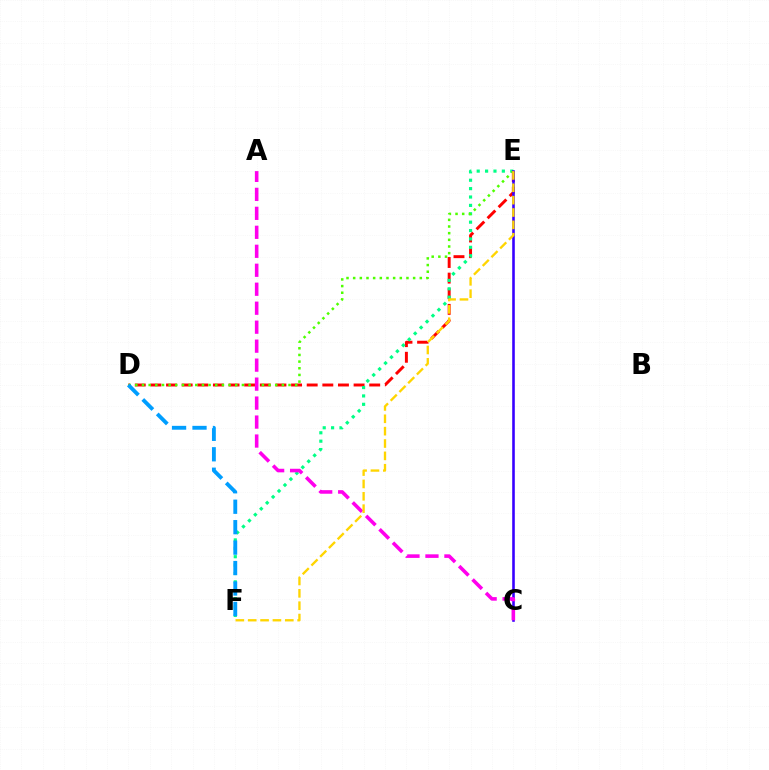{('D', 'E'): [{'color': '#ff0000', 'line_style': 'dashed', 'thickness': 2.12}, {'color': '#4fff00', 'line_style': 'dotted', 'thickness': 1.81}], ('E', 'F'): [{'color': '#00ff86', 'line_style': 'dotted', 'thickness': 2.28}, {'color': '#ffd500', 'line_style': 'dashed', 'thickness': 1.68}], ('C', 'E'): [{'color': '#3700ff', 'line_style': 'solid', 'thickness': 1.87}], ('A', 'C'): [{'color': '#ff00ed', 'line_style': 'dashed', 'thickness': 2.58}], ('D', 'F'): [{'color': '#009eff', 'line_style': 'dashed', 'thickness': 2.78}]}